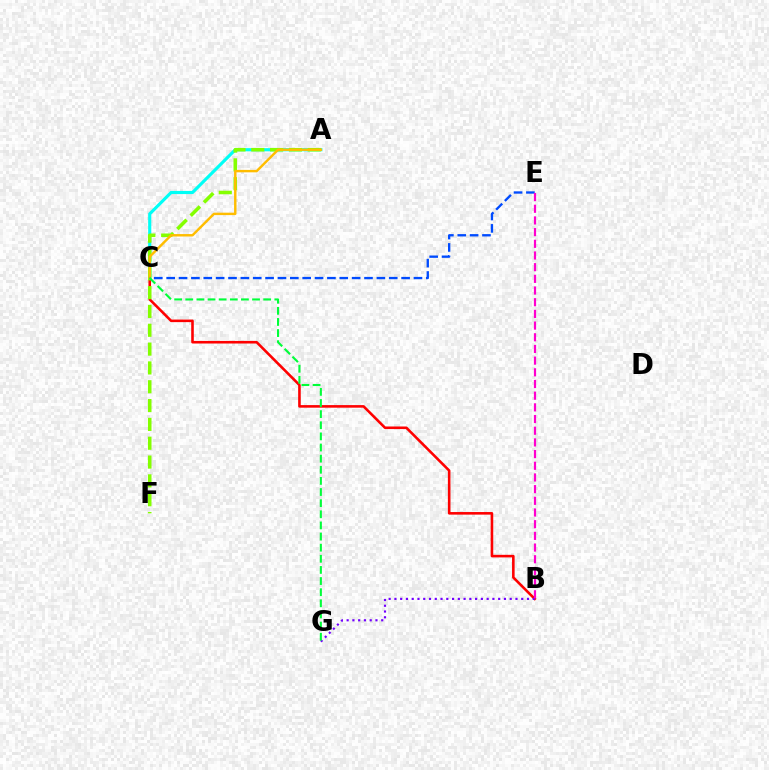{('B', 'C'): [{'color': '#ff0000', 'line_style': 'solid', 'thickness': 1.86}], ('A', 'C'): [{'color': '#00fff6', 'line_style': 'solid', 'thickness': 2.26}, {'color': '#ffbd00', 'line_style': 'solid', 'thickness': 1.75}], ('A', 'F'): [{'color': '#84ff00', 'line_style': 'dashed', 'thickness': 2.56}], ('B', 'G'): [{'color': '#7200ff', 'line_style': 'dotted', 'thickness': 1.57}], ('C', 'E'): [{'color': '#004bff', 'line_style': 'dashed', 'thickness': 1.68}], ('B', 'E'): [{'color': '#ff00cf', 'line_style': 'dashed', 'thickness': 1.59}], ('C', 'G'): [{'color': '#00ff39', 'line_style': 'dashed', 'thickness': 1.51}]}